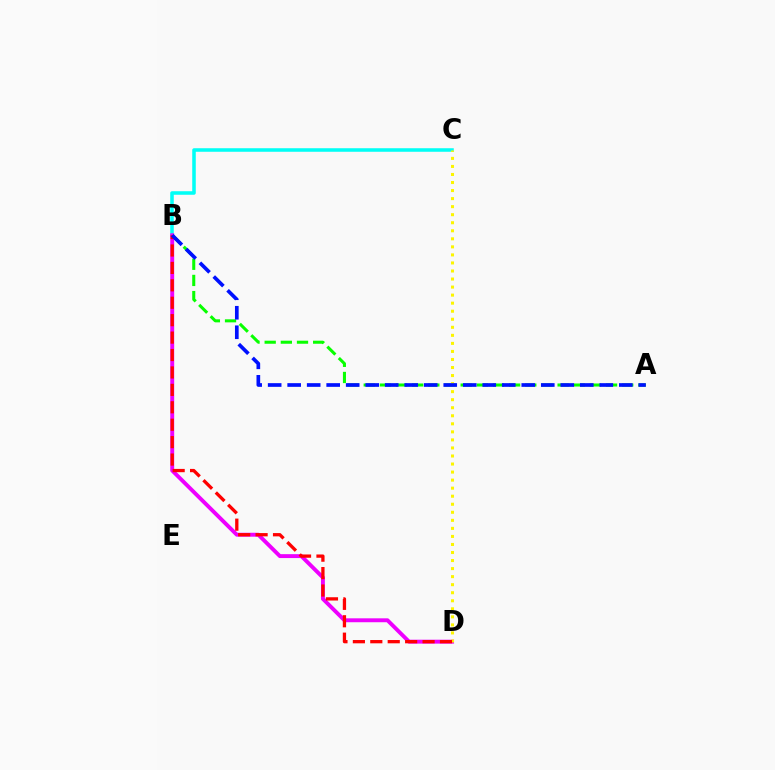{('B', 'C'): [{'color': '#00fff6', 'line_style': 'solid', 'thickness': 2.55}], ('A', 'B'): [{'color': '#08ff00', 'line_style': 'dashed', 'thickness': 2.19}, {'color': '#0010ff', 'line_style': 'dashed', 'thickness': 2.65}], ('B', 'D'): [{'color': '#ee00ff', 'line_style': 'solid', 'thickness': 2.82}, {'color': '#ff0000', 'line_style': 'dashed', 'thickness': 2.37}], ('C', 'D'): [{'color': '#fcf500', 'line_style': 'dotted', 'thickness': 2.19}]}